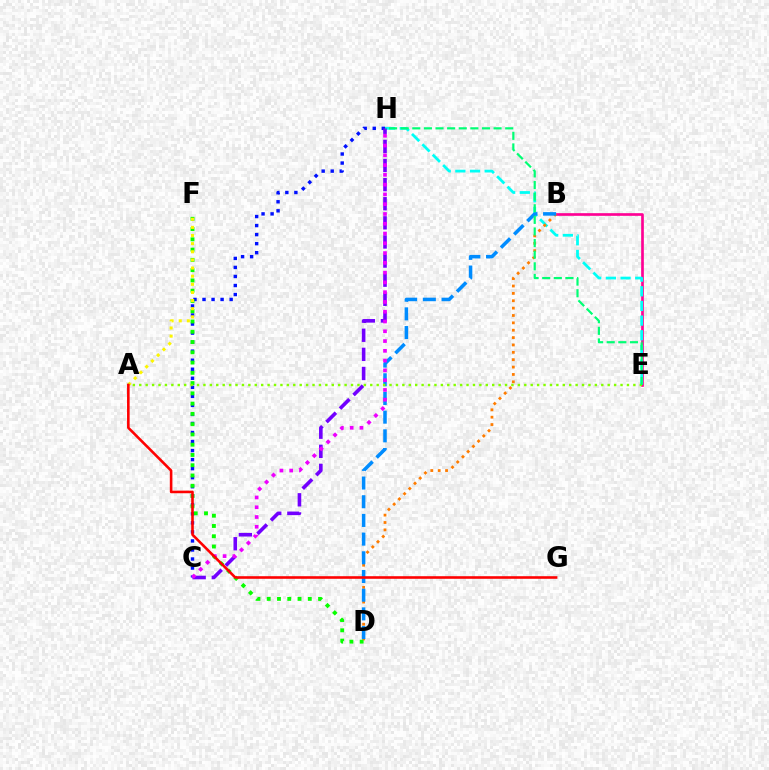{('C', 'H'): [{'color': '#0010ff', 'line_style': 'dotted', 'thickness': 2.46}, {'color': '#7200ff', 'line_style': 'dashed', 'thickness': 2.6}, {'color': '#ee00ff', 'line_style': 'dotted', 'thickness': 2.66}], ('B', 'E'): [{'color': '#ff0094', 'line_style': 'solid', 'thickness': 1.92}], ('E', 'H'): [{'color': '#00fff6', 'line_style': 'dashed', 'thickness': 1.99}, {'color': '#00ff74', 'line_style': 'dashed', 'thickness': 1.58}], ('B', 'D'): [{'color': '#ff7c00', 'line_style': 'dotted', 'thickness': 2.0}, {'color': '#008cff', 'line_style': 'dashed', 'thickness': 2.54}], ('D', 'F'): [{'color': '#08ff00', 'line_style': 'dotted', 'thickness': 2.79}], ('A', 'F'): [{'color': '#fcf500', 'line_style': 'dotted', 'thickness': 2.21}], ('A', 'E'): [{'color': '#84ff00', 'line_style': 'dotted', 'thickness': 1.74}], ('A', 'G'): [{'color': '#ff0000', 'line_style': 'solid', 'thickness': 1.86}]}